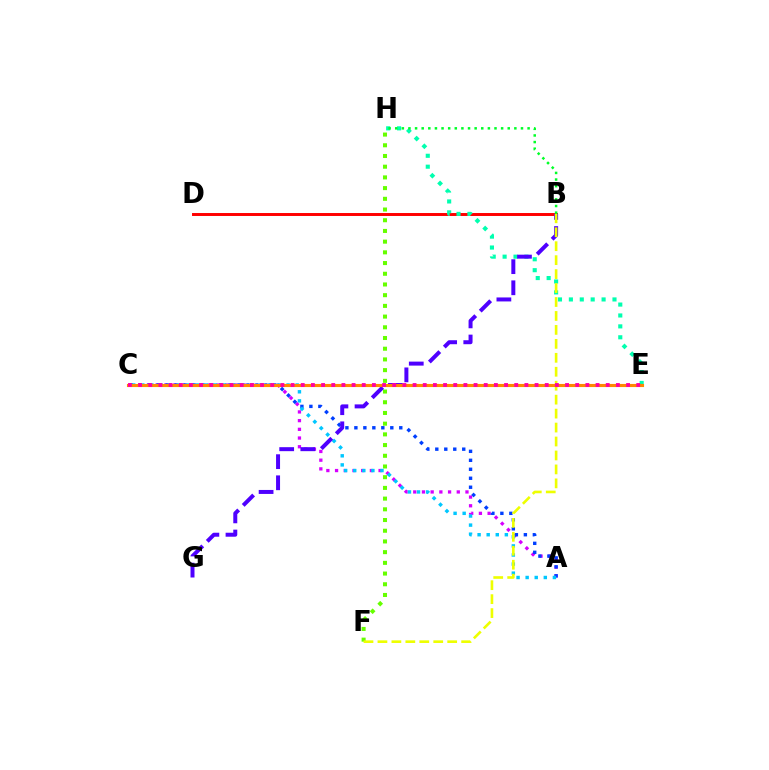{('A', 'C'): [{'color': '#d600ff', 'line_style': 'dotted', 'thickness': 2.37}, {'color': '#003fff', 'line_style': 'dotted', 'thickness': 2.44}, {'color': '#00c7ff', 'line_style': 'dotted', 'thickness': 2.47}], ('F', 'H'): [{'color': '#66ff00', 'line_style': 'dotted', 'thickness': 2.91}], ('B', 'D'): [{'color': '#ff0000', 'line_style': 'solid', 'thickness': 2.12}], ('E', 'H'): [{'color': '#00ffaf', 'line_style': 'dotted', 'thickness': 2.96}], ('B', 'G'): [{'color': '#4f00ff', 'line_style': 'dashed', 'thickness': 2.87}], ('B', 'F'): [{'color': '#eeff00', 'line_style': 'dashed', 'thickness': 1.9}], ('B', 'H'): [{'color': '#00ff27', 'line_style': 'dotted', 'thickness': 1.8}], ('C', 'E'): [{'color': '#ff8800', 'line_style': 'solid', 'thickness': 2.24}, {'color': '#ff00a0', 'line_style': 'dotted', 'thickness': 2.76}]}